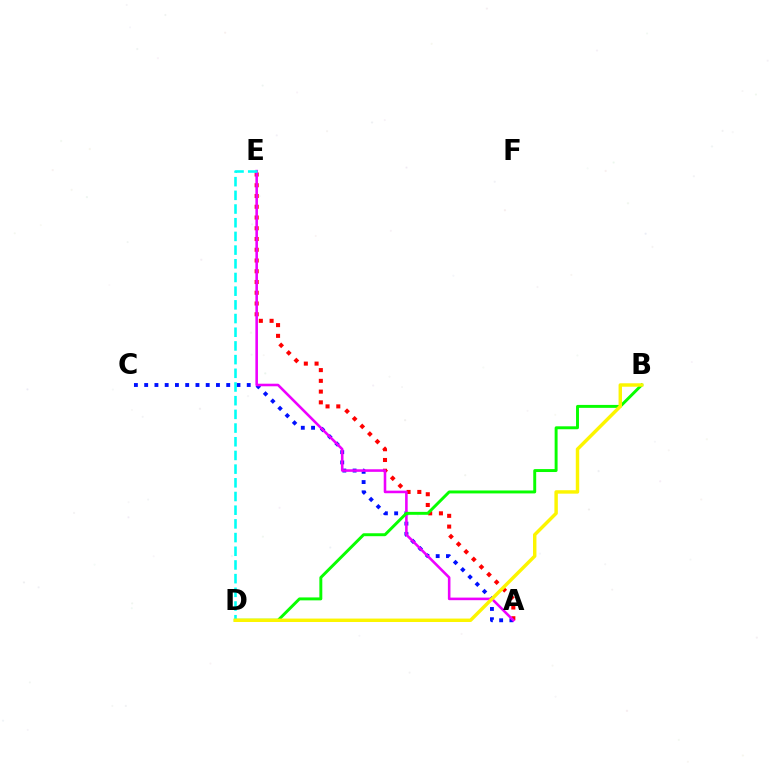{('A', 'E'): [{'color': '#ff0000', 'line_style': 'dotted', 'thickness': 2.92}, {'color': '#ee00ff', 'line_style': 'solid', 'thickness': 1.86}], ('A', 'C'): [{'color': '#0010ff', 'line_style': 'dotted', 'thickness': 2.79}], ('B', 'D'): [{'color': '#08ff00', 'line_style': 'solid', 'thickness': 2.11}, {'color': '#fcf500', 'line_style': 'solid', 'thickness': 2.47}], ('D', 'E'): [{'color': '#00fff6', 'line_style': 'dashed', 'thickness': 1.86}]}